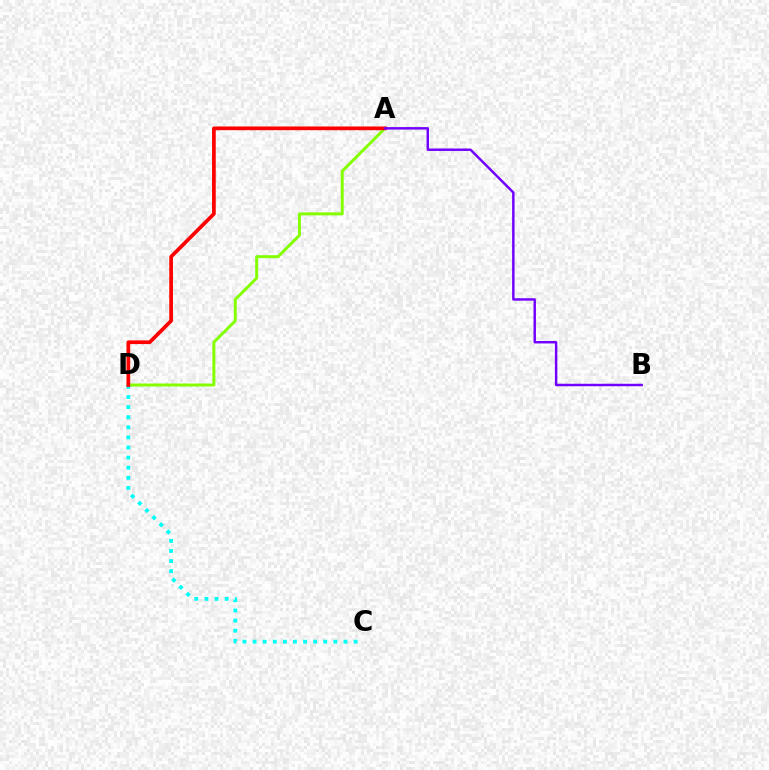{('A', 'D'): [{'color': '#84ff00', 'line_style': 'solid', 'thickness': 2.12}, {'color': '#ff0000', 'line_style': 'solid', 'thickness': 2.66}], ('C', 'D'): [{'color': '#00fff6', 'line_style': 'dotted', 'thickness': 2.74}], ('A', 'B'): [{'color': '#7200ff', 'line_style': 'solid', 'thickness': 1.77}]}